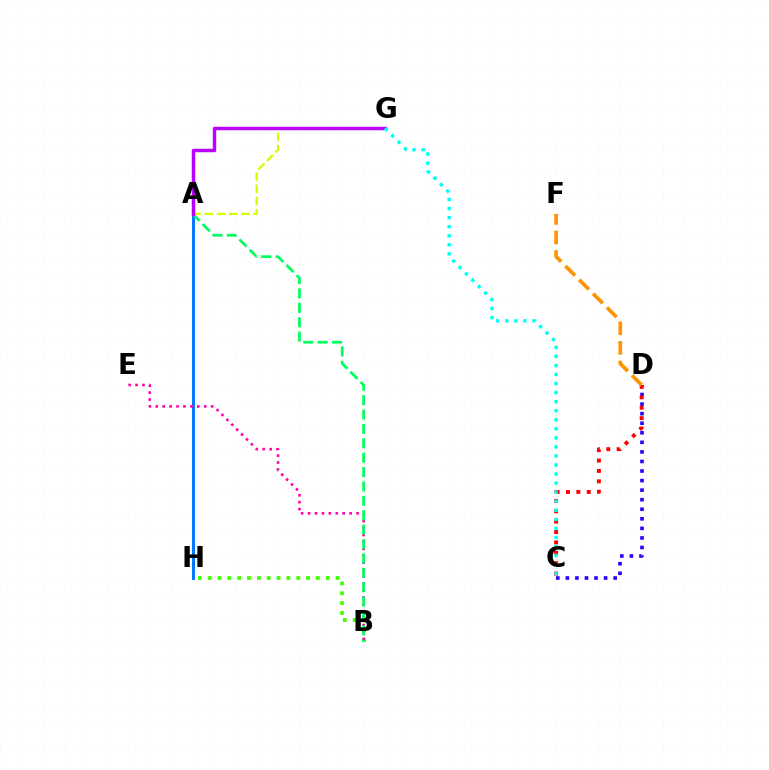{('C', 'D'): [{'color': '#2500ff', 'line_style': 'dotted', 'thickness': 2.6}, {'color': '#ff0000', 'line_style': 'dotted', 'thickness': 2.82}], ('A', 'H'): [{'color': '#0074ff', 'line_style': 'solid', 'thickness': 2.11}], ('B', 'H'): [{'color': '#3dff00', 'line_style': 'dotted', 'thickness': 2.67}], ('B', 'E'): [{'color': '#ff00ac', 'line_style': 'dotted', 'thickness': 1.88}], ('A', 'B'): [{'color': '#00ff5c', 'line_style': 'dashed', 'thickness': 1.96}], ('A', 'G'): [{'color': '#d1ff00', 'line_style': 'dashed', 'thickness': 1.65}, {'color': '#b900ff', 'line_style': 'solid', 'thickness': 2.49}], ('D', 'F'): [{'color': '#ff9400', 'line_style': 'dashed', 'thickness': 2.66}], ('C', 'G'): [{'color': '#00fff6', 'line_style': 'dotted', 'thickness': 2.46}]}